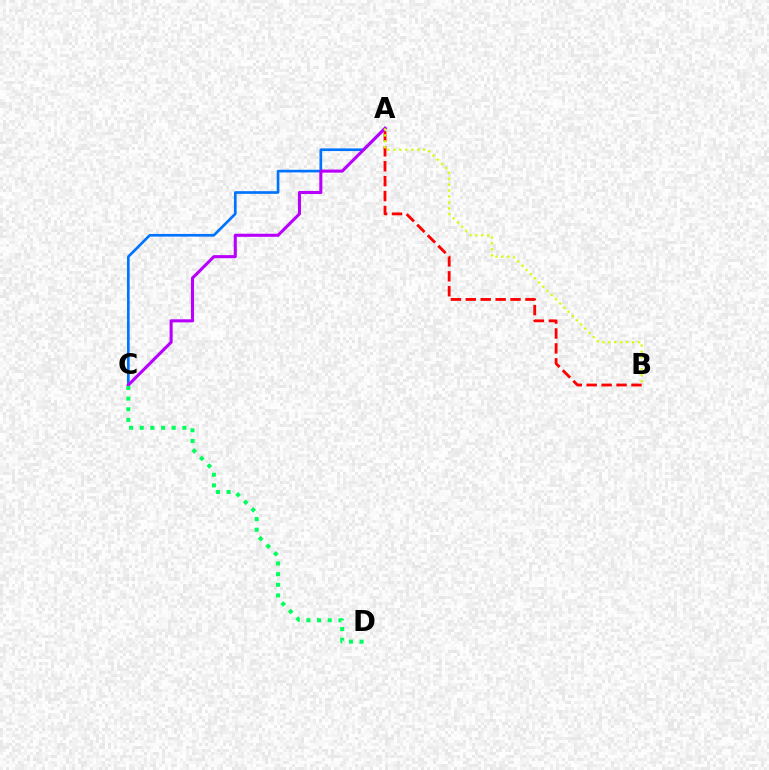{('A', 'C'): [{'color': '#0074ff', 'line_style': 'solid', 'thickness': 1.92}, {'color': '#b900ff', 'line_style': 'solid', 'thickness': 2.22}], ('A', 'B'): [{'color': '#ff0000', 'line_style': 'dashed', 'thickness': 2.03}, {'color': '#d1ff00', 'line_style': 'dotted', 'thickness': 1.61}], ('C', 'D'): [{'color': '#00ff5c', 'line_style': 'dotted', 'thickness': 2.9}]}